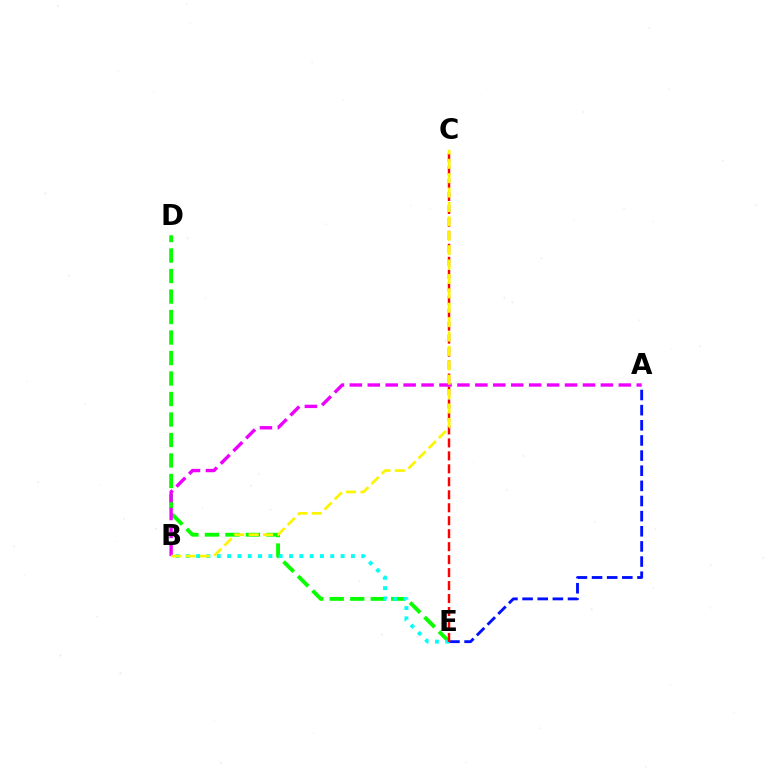{('A', 'E'): [{'color': '#0010ff', 'line_style': 'dashed', 'thickness': 2.06}], ('D', 'E'): [{'color': '#08ff00', 'line_style': 'dashed', 'thickness': 2.78}], ('B', 'E'): [{'color': '#00fff6', 'line_style': 'dotted', 'thickness': 2.8}], ('C', 'E'): [{'color': '#ff0000', 'line_style': 'dashed', 'thickness': 1.76}], ('A', 'B'): [{'color': '#ee00ff', 'line_style': 'dashed', 'thickness': 2.44}], ('B', 'C'): [{'color': '#fcf500', 'line_style': 'dashed', 'thickness': 1.96}]}